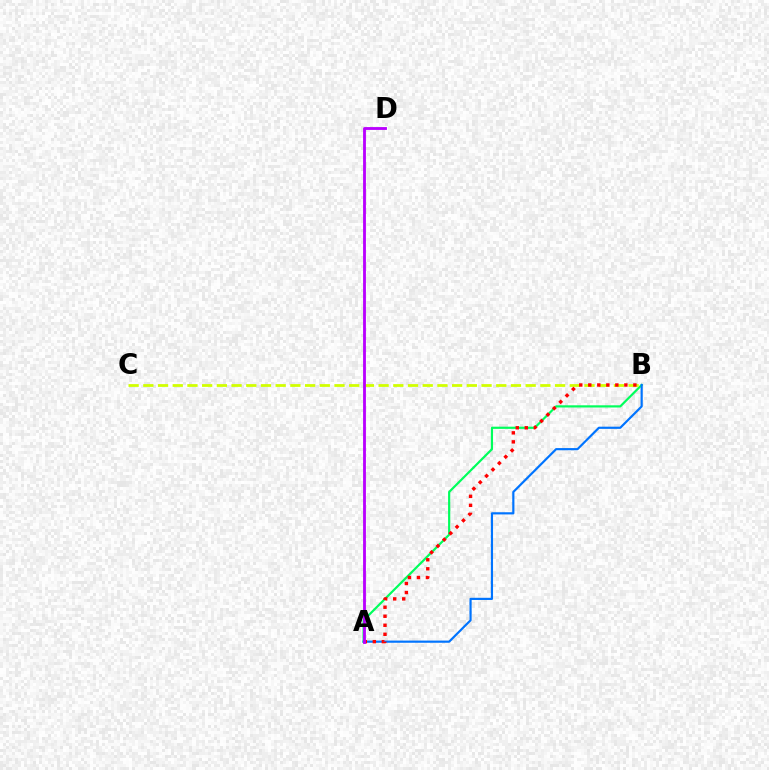{('A', 'B'): [{'color': '#00ff5c', 'line_style': 'solid', 'thickness': 1.58}, {'color': '#0074ff', 'line_style': 'solid', 'thickness': 1.57}, {'color': '#ff0000', 'line_style': 'dotted', 'thickness': 2.45}], ('B', 'C'): [{'color': '#d1ff00', 'line_style': 'dashed', 'thickness': 2.0}], ('A', 'D'): [{'color': '#b900ff', 'line_style': 'solid', 'thickness': 2.04}]}